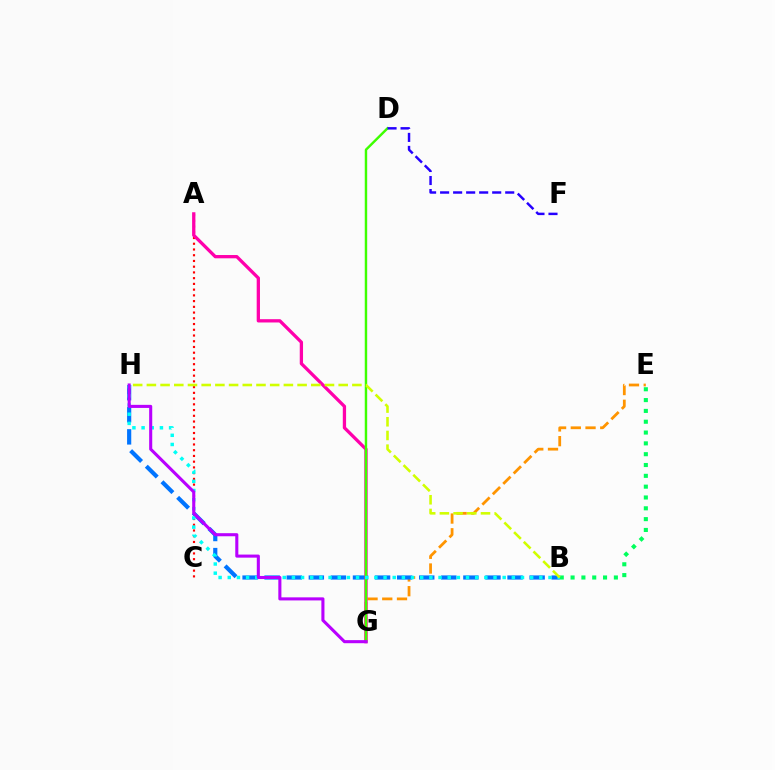{('E', 'G'): [{'color': '#ff9400', 'line_style': 'dashed', 'thickness': 2.0}], ('A', 'C'): [{'color': '#ff0000', 'line_style': 'dotted', 'thickness': 1.56}], ('B', 'E'): [{'color': '#00ff5c', 'line_style': 'dotted', 'thickness': 2.94}], ('B', 'H'): [{'color': '#0074ff', 'line_style': 'dashed', 'thickness': 3.0}, {'color': '#00fff6', 'line_style': 'dotted', 'thickness': 2.49}, {'color': '#d1ff00', 'line_style': 'dashed', 'thickness': 1.86}], ('A', 'G'): [{'color': '#ff00ac', 'line_style': 'solid', 'thickness': 2.36}], ('D', 'G'): [{'color': '#3dff00', 'line_style': 'solid', 'thickness': 1.75}], ('D', 'F'): [{'color': '#2500ff', 'line_style': 'dashed', 'thickness': 1.77}], ('G', 'H'): [{'color': '#b900ff', 'line_style': 'solid', 'thickness': 2.22}]}